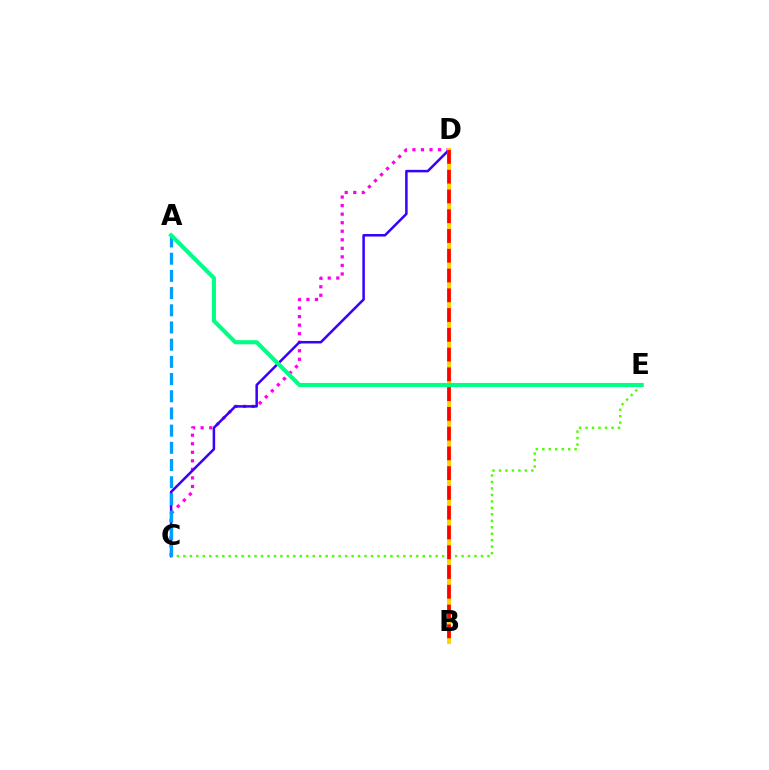{('C', 'D'): [{'color': '#ff00ed', 'line_style': 'dotted', 'thickness': 2.32}, {'color': '#3700ff', 'line_style': 'solid', 'thickness': 1.81}], ('C', 'E'): [{'color': '#4fff00', 'line_style': 'dotted', 'thickness': 1.76}], ('A', 'C'): [{'color': '#009eff', 'line_style': 'dashed', 'thickness': 2.34}], ('B', 'D'): [{'color': '#ffd500', 'line_style': 'solid', 'thickness': 2.85}, {'color': '#ff0000', 'line_style': 'dashed', 'thickness': 2.69}], ('A', 'E'): [{'color': '#00ff86', 'line_style': 'solid', 'thickness': 2.97}]}